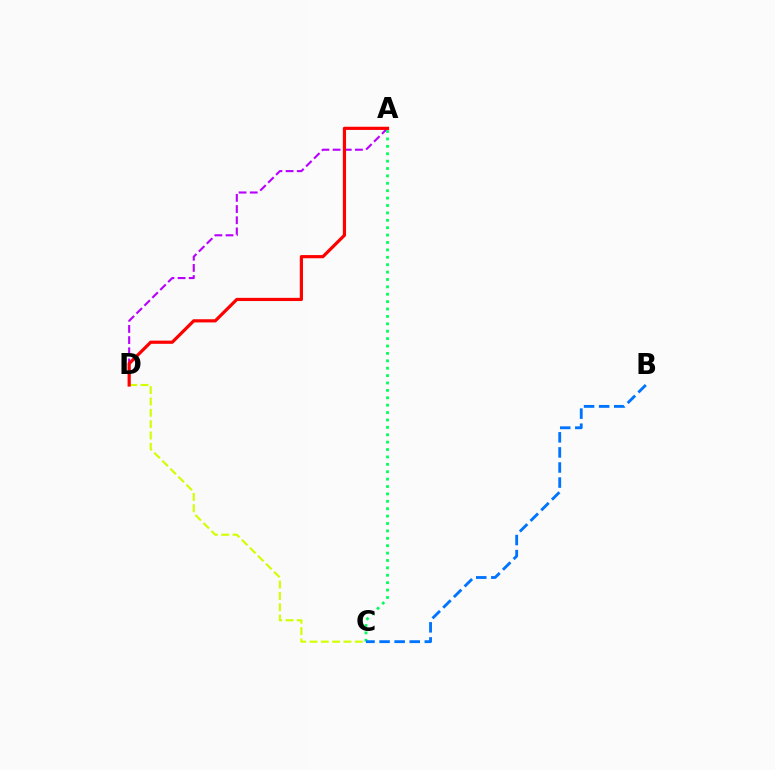{('A', 'D'): [{'color': '#b900ff', 'line_style': 'dashed', 'thickness': 1.52}, {'color': '#ff0000', 'line_style': 'solid', 'thickness': 2.3}], ('C', 'D'): [{'color': '#d1ff00', 'line_style': 'dashed', 'thickness': 1.54}], ('A', 'C'): [{'color': '#00ff5c', 'line_style': 'dotted', 'thickness': 2.01}], ('B', 'C'): [{'color': '#0074ff', 'line_style': 'dashed', 'thickness': 2.05}]}